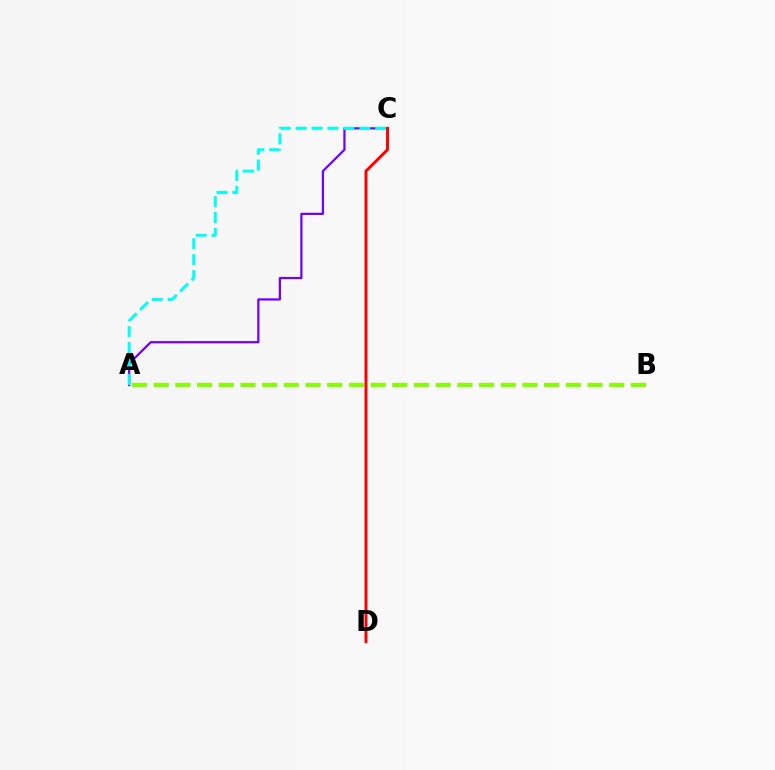{('A', 'C'): [{'color': '#7200ff', 'line_style': 'solid', 'thickness': 1.62}, {'color': '#00fff6', 'line_style': 'dashed', 'thickness': 2.16}], ('A', 'B'): [{'color': '#84ff00', 'line_style': 'dashed', 'thickness': 2.95}], ('C', 'D'): [{'color': '#ff0000', 'line_style': 'solid', 'thickness': 2.12}]}